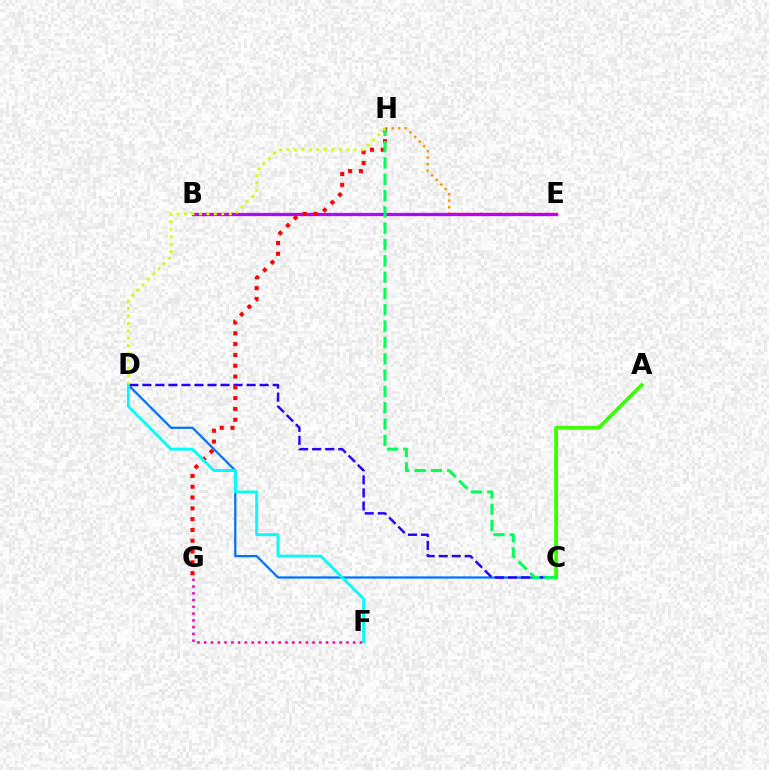{('C', 'D'): [{'color': '#0074ff', 'line_style': 'solid', 'thickness': 1.64}, {'color': '#2500ff', 'line_style': 'dashed', 'thickness': 1.77}], ('E', 'H'): [{'color': '#ff9400', 'line_style': 'dotted', 'thickness': 1.76}], ('A', 'C'): [{'color': '#3dff00', 'line_style': 'solid', 'thickness': 2.75}], ('B', 'E'): [{'color': '#b900ff', 'line_style': 'solid', 'thickness': 2.38}], ('G', 'H'): [{'color': '#ff0000', 'line_style': 'dotted', 'thickness': 2.94}], ('D', 'F'): [{'color': '#00fff6', 'line_style': 'solid', 'thickness': 2.09}], ('C', 'H'): [{'color': '#00ff5c', 'line_style': 'dashed', 'thickness': 2.22}], ('F', 'G'): [{'color': '#ff00ac', 'line_style': 'dotted', 'thickness': 1.84}], ('D', 'H'): [{'color': '#d1ff00', 'line_style': 'dotted', 'thickness': 2.03}]}